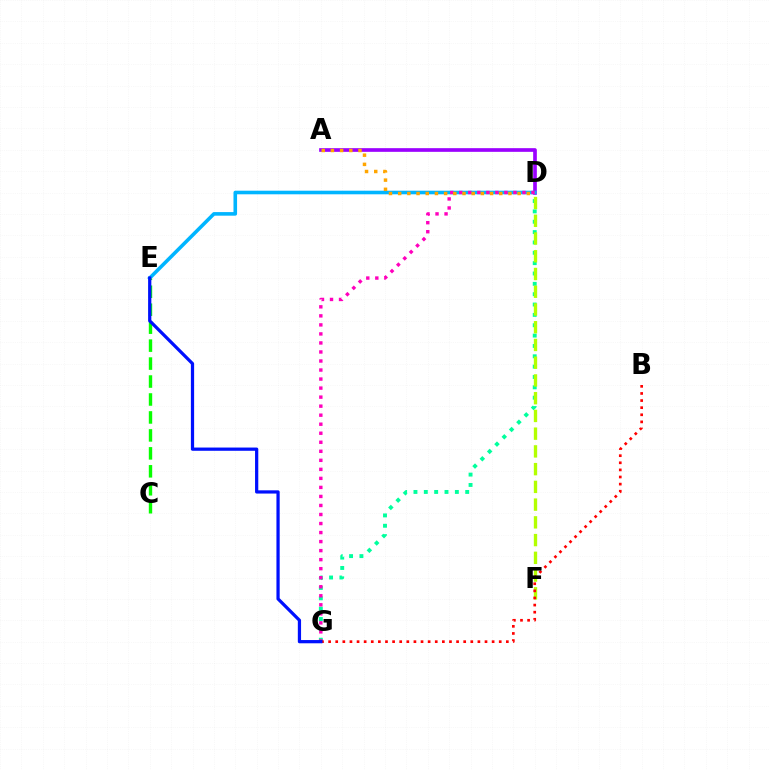{('D', 'G'): [{'color': '#00ff9d', 'line_style': 'dotted', 'thickness': 2.81}, {'color': '#ff00bd', 'line_style': 'dotted', 'thickness': 2.45}], ('A', 'D'): [{'color': '#9b00ff', 'line_style': 'solid', 'thickness': 2.64}, {'color': '#ffa500', 'line_style': 'dotted', 'thickness': 2.5}], ('D', 'E'): [{'color': '#00b5ff', 'line_style': 'solid', 'thickness': 2.59}], ('D', 'F'): [{'color': '#b3ff00', 'line_style': 'dashed', 'thickness': 2.41}], ('B', 'G'): [{'color': '#ff0000', 'line_style': 'dotted', 'thickness': 1.93}], ('C', 'E'): [{'color': '#08ff00', 'line_style': 'dashed', 'thickness': 2.44}], ('E', 'G'): [{'color': '#0010ff', 'line_style': 'solid', 'thickness': 2.33}]}